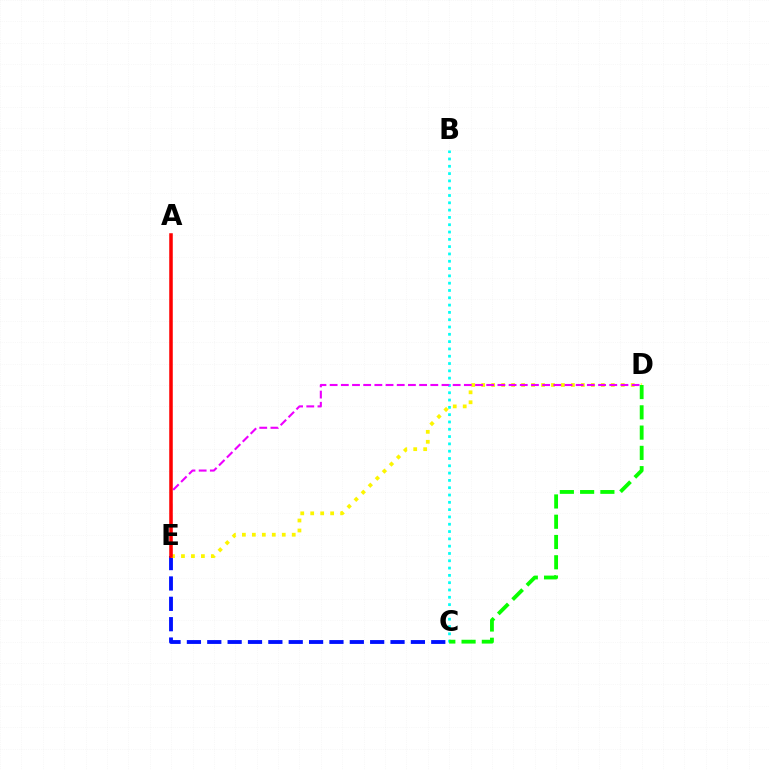{('C', 'E'): [{'color': '#0010ff', 'line_style': 'dashed', 'thickness': 2.77}], ('B', 'C'): [{'color': '#00fff6', 'line_style': 'dotted', 'thickness': 1.98}], ('D', 'E'): [{'color': '#fcf500', 'line_style': 'dotted', 'thickness': 2.71}, {'color': '#ee00ff', 'line_style': 'dashed', 'thickness': 1.52}], ('A', 'E'): [{'color': '#ff0000', 'line_style': 'solid', 'thickness': 2.54}], ('C', 'D'): [{'color': '#08ff00', 'line_style': 'dashed', 'thickness': 2.75}]}